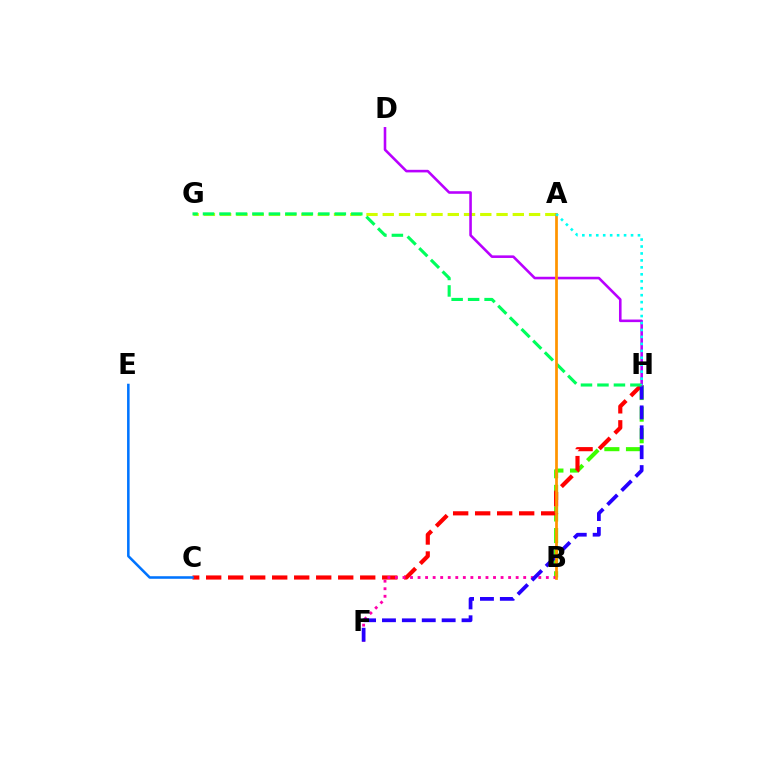{('B', 'H'): [{'color': '#3dff00', 'line_style': 'dashed', 'thickness': 2.94}], ('C', 'H'): [{'color': '#ff0000', 'line_style': 'dashed', 'thickness': 2.99}], ('A', 'G'): [{'color': '#d1ff00', 'line_style': 'dashed', 'thickness': 2.21}], ('C', 'E'): [{'color': '#0074ff', 'line_style': 'solid', 'thickness': 1.84}], ('B', 'F'): [{'color': '#ff00ac', 'line_style': 'dotted', 'thickness': 2.05}], ('F', 'H'): [{'color': '#2500ff', 'line_style': 'dashed', 'thickness': 2.7}], ('D', 'H'): [{'color': '#b900ff', 'line_style': 'solid', 'thickness': 1.86}], ('G', 'H'): [{'color': '#00ff5c', 'line_style': 'dashed', 'thickness': 2.24}], ('A', 'B'): [{'color': '#ff9400', 'line_style': 'solid', 'thickness': 1.97}], ('A', 'H'): [{'color': '#00fff6', 'line_style': 'dotted', 'thickness': 1.89}]}